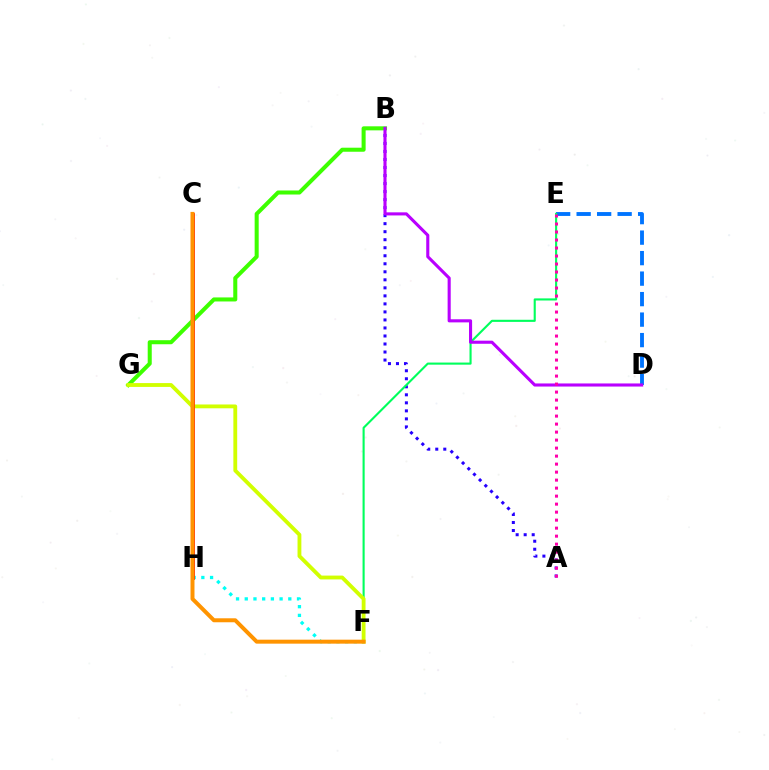{('A', 'B'): [{'color': '#2500ff', 'line_style': 'dotted', 'thickness': 2.18}], ('B', 'G'): [{'color': '#3dff00', 'line_style': 'solid', 'thickness': 2.91}], ('D', 'E'): [{'color': '#0074ff', 'line_style': 'dashed', 'thickness': 2.78}], ('E', 'F'): [{'color': '#00ff5c', 'line_style': 'solid', 'thickness': 1.52}], ('F', 'G'): [{'color': '#d1ff00', 'line_style': 'solid', 'thickness': 2.76}], ('F', 'H'): [{'color': '#00fff6', 'line_style': 'dotted', 'thickness': 2.37}], ('C', 'H'): [{'color': '#ff0000', 'line_style': 'solid', 'thickness': 1.99}], ('B', 'D'): [{'color': '#b900ff', 'line_style': 'solid', 'thickness': 2.23}], ('A', 'E'): [{'color': '#ff00ac', 'line_style': 'dotted', 'thickness': 2.17}], ('C', 'F'): [{'color': '#ff9400', 'line_style': 'solid', 'thickness': 2.86}]}